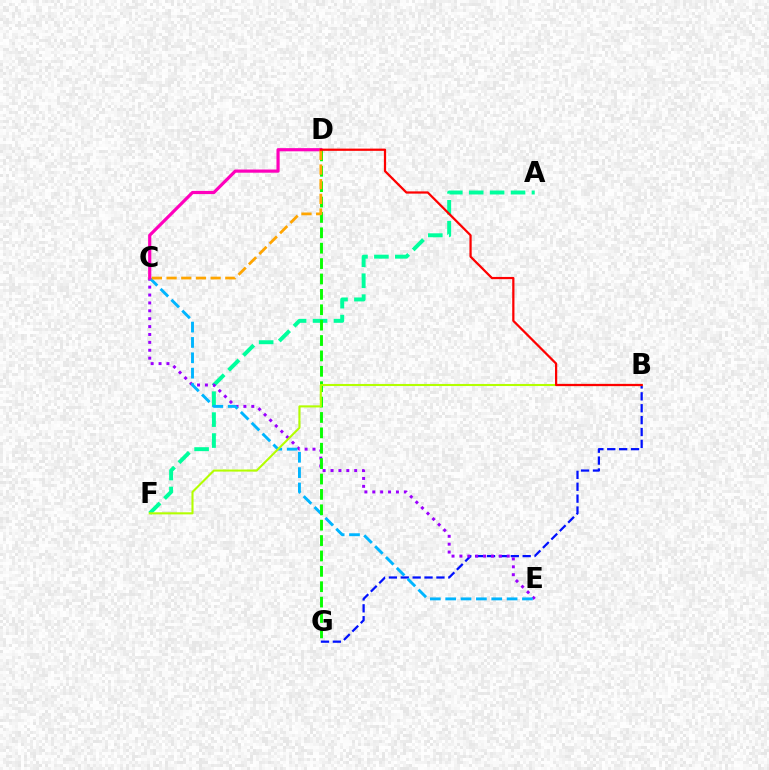{('B', 'G'): [{'color': '#0010ff', 'line_style': 'dashed', 'thickness': 1.62}], ('A', 'F'): [{'color': '#00ff9d', 'line_style': 'dashed', 'thickness': 2.84}], ('C', 'E'): [{'color': '#9b00ff', 'line_style': 'dotted', 'thickness': 2.14}, {'color': '#00b5ff', 'line_style': 'dashed', 'thickness': 2.09}], ('D', 'G'): [{'color': '#08ff00', 'line_style': 'dashed', 'thickness': 2.09}], ('C', 'D'): [{'color': '#ff00bd', 'line_style': 'solid', 'thickness': 2.29}, {'color': '#ffa500', 'line_style': 'dashed', 'thickness': 1.99}], ('B', 'F'): [{'color': '#b3ff00', 'line_style': 'solid', 'thickness': 1.5}], ('B', 'D'): [{'color': '#ff0000', 'line_style': 'solid', 'thickness': 1.61}]}